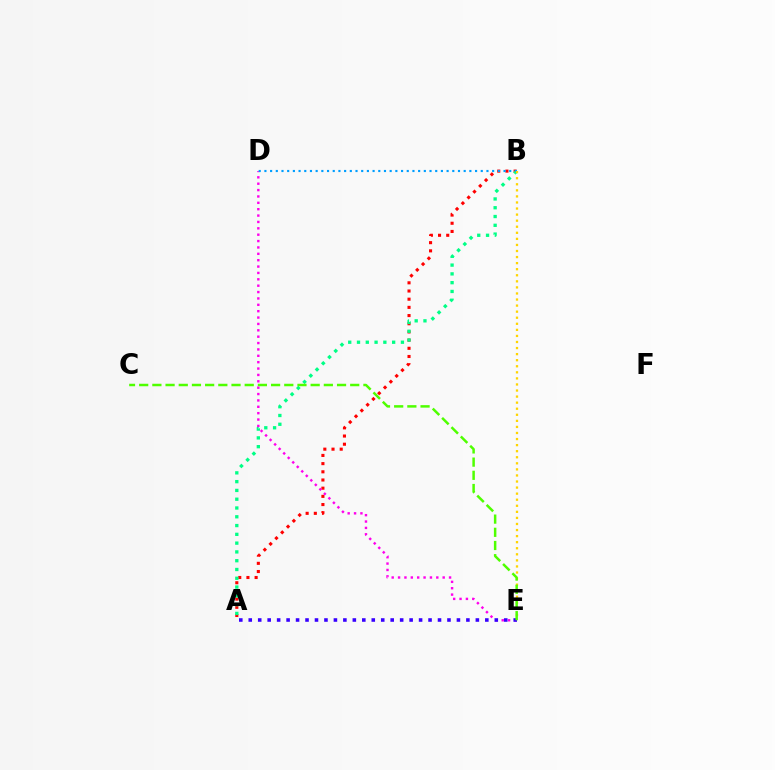{('A', 'B'): [{'color': '#ff0000', 'line_style': 'dotted', 'thickness': 2.22}, {'color': '#00ff86', 'line_style': 'dotted', 'thickness': 2.39}], ('D', 'E'): [{'color': '#ff00ed', 'line_style': 'dotted', 'thickness': 1.73}], ('B', 'D'): [{'color': '#009eff', 'line_style': 'dotted', 'thickness': 1.55}], ('A', 'E'): [{'color': '#3700ff', 'line_style': 'dotted', 'thickness': 2.57}], ('B', 'E'): [{'color': '#ffd500', 'line_style': 'dotted', 'thickness': 1.65}], ('C', 'E'): [{'color': '#4fff00', 'line_style': 'dashed', 'thickness': 1.79}]}